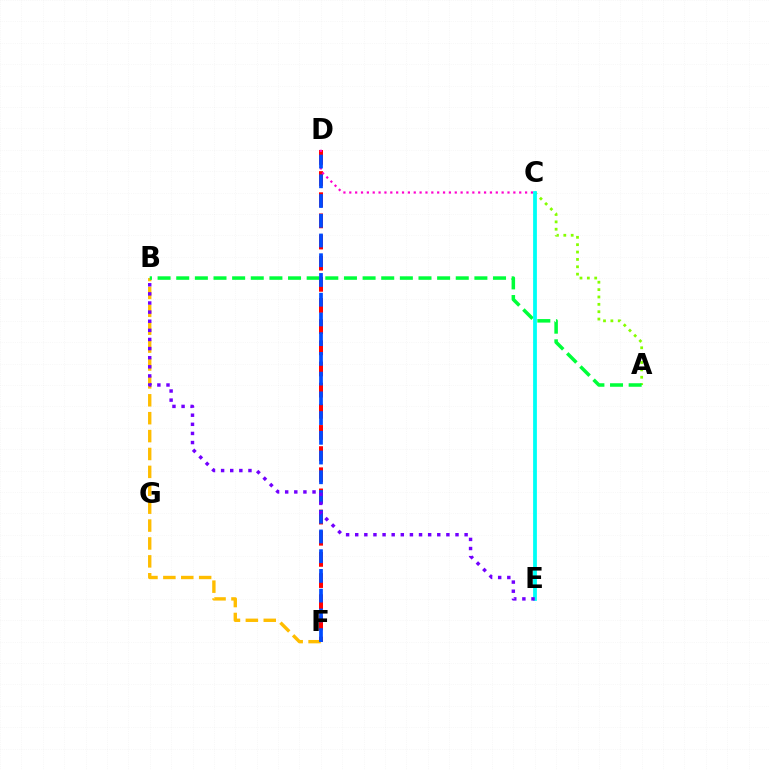{('D', 'F'): [{'color': '#ff0000', 'line_style': 'dashed', 'thickness': 2.87}, {'color': '#004bff', 'line_style': 'dashed', 'thickness': 2.68}], ('A', 'C'): [{'color': '#84ff00', 'line_style': 'dotted', 'thickness': 2.0}], ('B', 'F'): [{'color': '#ffbd00', 'line_style': 'dashed', 'thickness': 2.43}], ('A', 'B'): [{'color': '#00ff39', 'line_style': 'dashed', 'thickness': 2.53}], ('C', 'E'): [{'color': '#00fff6', 'line_style': 'solid', 'thickness': 2.71}], ('C', 'D'): [{'color': '#ff00cf', 'line_style': 'dotted', 'thickness': 1.59}], ('B', 'E'): [{'color': '#7200ff', 'line_style': 'dotted', 'thickness': 2.48}]}